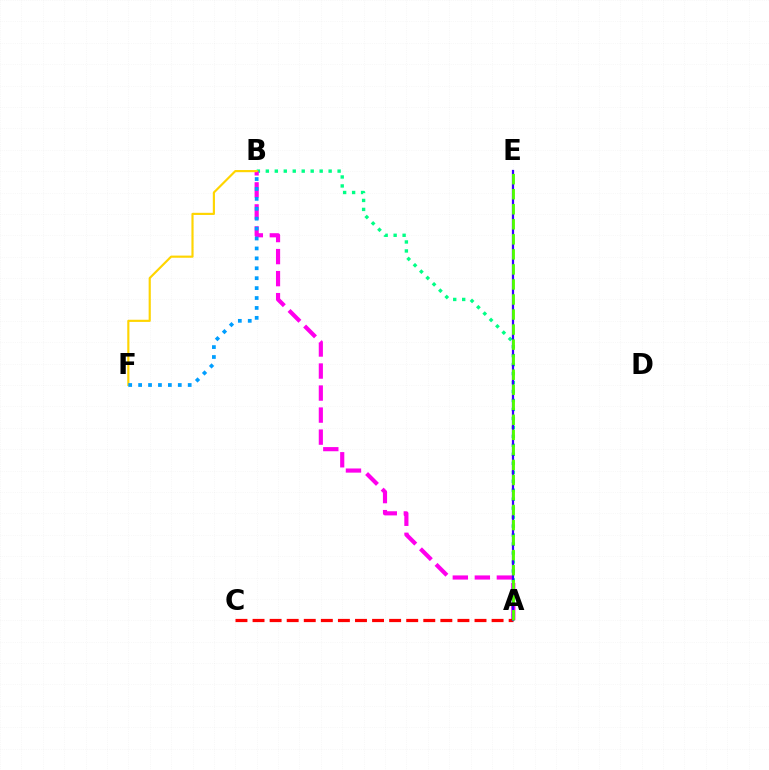{('A', 'B'): [{'color': '#00ff86', 'line_style': 'dotted', 'thickness': 2.44}, {'color': '#ff00ed', 'line_style': 'dashed', 'thickness': 2.99}], ('A', 'C'): [{'color': '#ff0000', 'line_style': 'dashed', 'thickness': 2.32}], ('A', 'E'): [{'color': '#3700ff', 'line_style': 'solid', 'thickness': 1.62}, {'color': '#4fff00', 'line_style': 'dashed', 'thickness': 2.04}], ('B', 'F'): [{'color': '#ffd500', 'line_style': 'solid', 'thickness': 1.56}, {'color': '#009eff', 'line_style': 'dotted', 'thickness': 2.69}]}